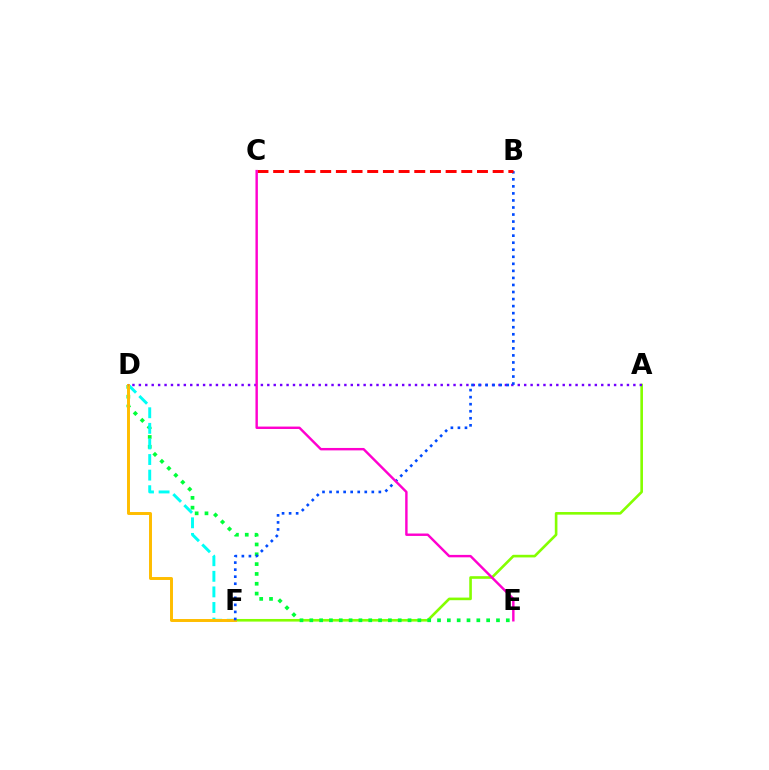{('A', 'F'): [{'color': '#84ff00', 'line_style': 'solid', 'thickness': 1.89}], ('D', 'E'): [{'color': '#00ff39', 'line_style': 'dotted', 'thickness': 2.67}], ('D', 'F'): [{'color': '#00fff6', 'line_style': 'dashed', 'thickness': 2.12}, {'color': '#ffbd00', 'line_style': 'solid', 'thickness': 2.13}], ('A', 'D'): [{'color': '#7200ff', 'line_style': 'dotted', 'thickness': 1.74}], ('B', 'F'): [{'color': '#004bff', 'line_style': 'dotted', 'thickness': 1.91}], ('B', 'C'): [{'color': '#ff0000', 'line_style': 'dashed', 'thickness': 2.13}], ('C', 'E'): [{'color': '#ff00cf', 'line_style': 'solid', 'thickness': 1.75}]}